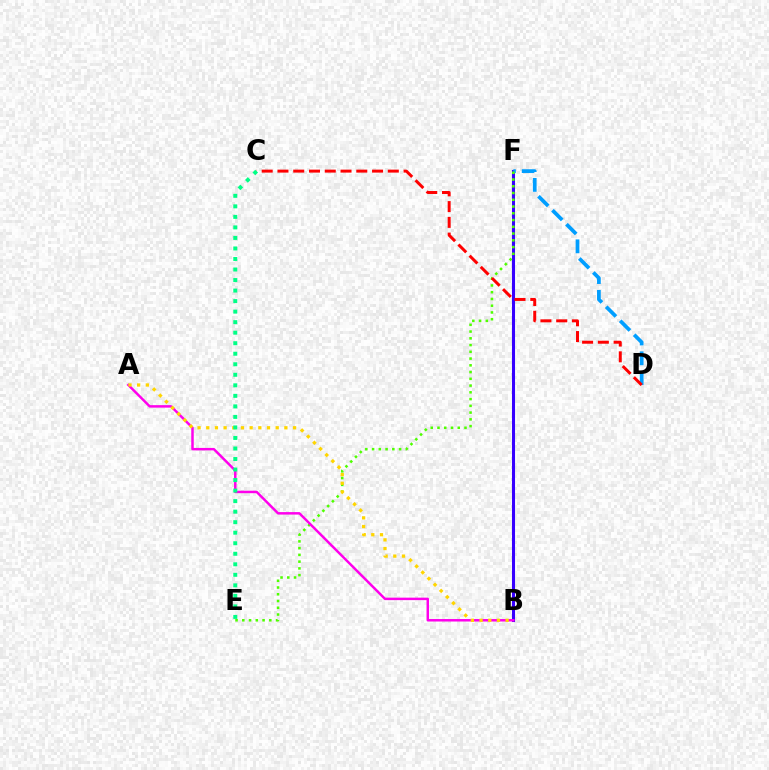{('B', 'F'): [{'color': '#3700ff', 'line_style': 'solid', 'thickness': 2.2}], ('D', 'F'): [{'color': '#009eff', 'line_style': 'dashed', 'thickness': 2.69}], ('E', 'F'): [{'color': '#4fff00', 'line_style': 'dotted', 'thickness': 1.83}], ('A', 'B'): [{'color': '#ff00ed', 'line_style': 'solid', 'thickness': 1.79}, {'color': '#ffd500', 'line_style': 'dotted', 'thickness': 2.36}], ('C', 'D'): [{'color': '#ff0000', 'line_style': 'dashed', 'thickness': 2.14}], ('C', 'E'): [{'color': '#00ff86', 'line_style': 'dotted', 'thickness': 2.86}]}